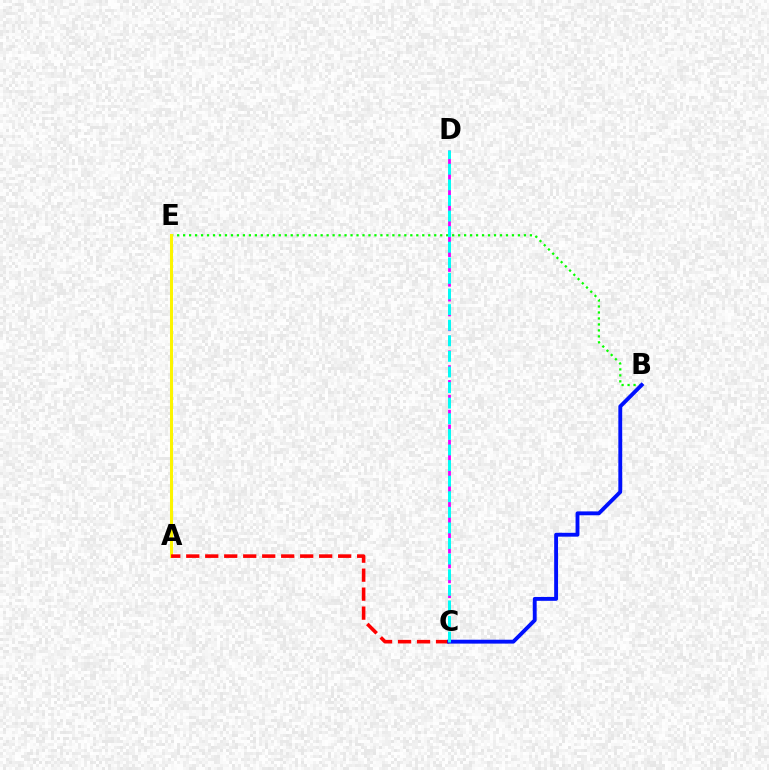{('B', 'E'): [{'color': '#08ff00', 'line_style': 'dotted', 'thickness': 1.62}], ('C', 'D'): [{'color': '#ee00ff', 'line_style': 'dashed', 'thickness': 2.01}, {'color': '#00fff6', 'line_style': 'dashed', 'thickness': 2.12}], ('A', 'E'): [{'color': '#fcf500', 'line_style': 'solid', 'thickness': 2.18}], ('A', 'C'): [{'color': '#ff0000', 'line_style': 'dashed', 'thickness': 2.58}], ('B', 'C'): [{'color': '#0010ff', 'line_style': 'solid', 'thickness': 2.79}]}